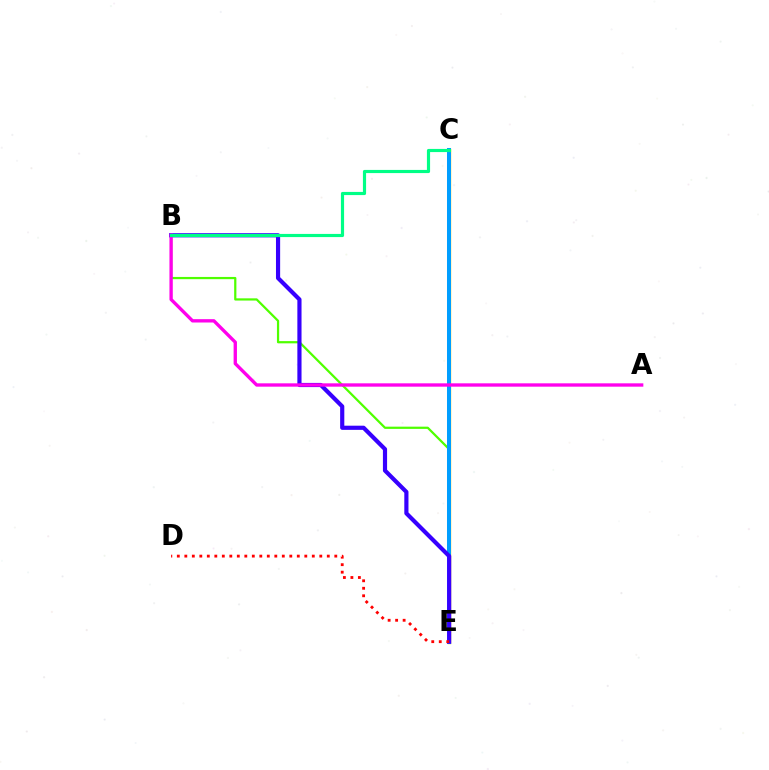{('C', 'E'): [{'color': '#ffd500', 'line_style': 'solid', 'thickness': 2.46}, {'color': '#009eff', 'line_style': 'solid', 'thickness': 2.88}], ('B', 'E'): [{'color': '#4fff00', 'line_style': 'solid', 'thickness': 1.6}, {'color': '#3700ff', 'line_style': 'solid', 'thickness': 3.0}], ('A', 'B'): [{'color': '#ff00ed', 'line_style': 'solid', 'thickness': 2.4}], ('B', 'C'): [{'color': '#00ff86', 'line_style': 'solid', 'thickness': 2.28}], ('D', 'E'): [{'color': '#ff0000', 'line_style': 'dotted', 'thickness': 2.04}]}